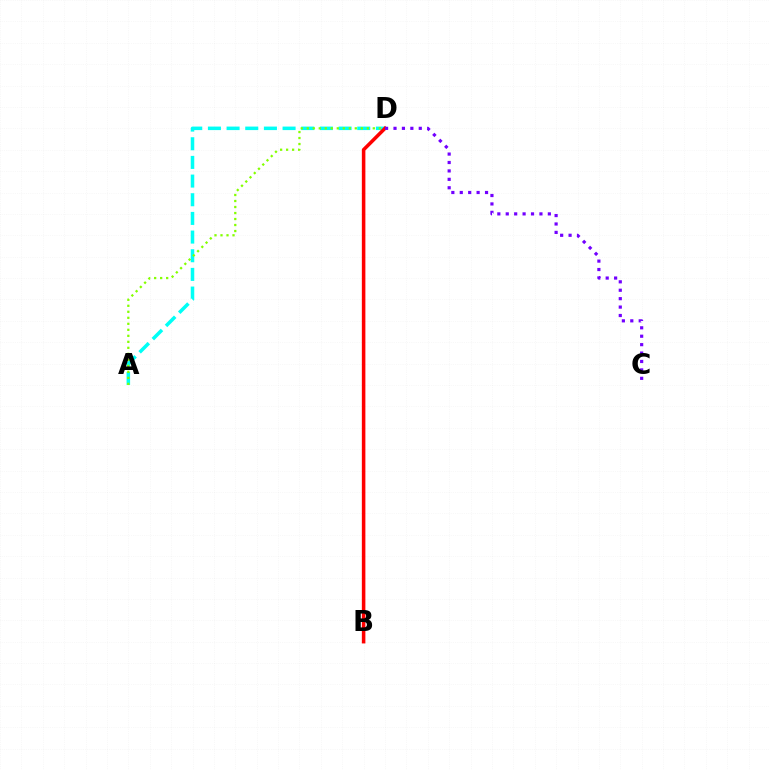{('A', 'D'): [{'color': '#00fff6', 'line_style': 'dashed', 'thickness': 2.54}, {'color': '#84ff00', 'line_style': 'dotted', 'thickness': 1.63}], ('B', 'D'): [{'color': '#ff0000', 'line_style': 'solid', 'thickness': 2.54}], ('C', 'D'): [{'color': '#7200ff', 'line_style': 'dotted', 'thickness': 2.29}]}